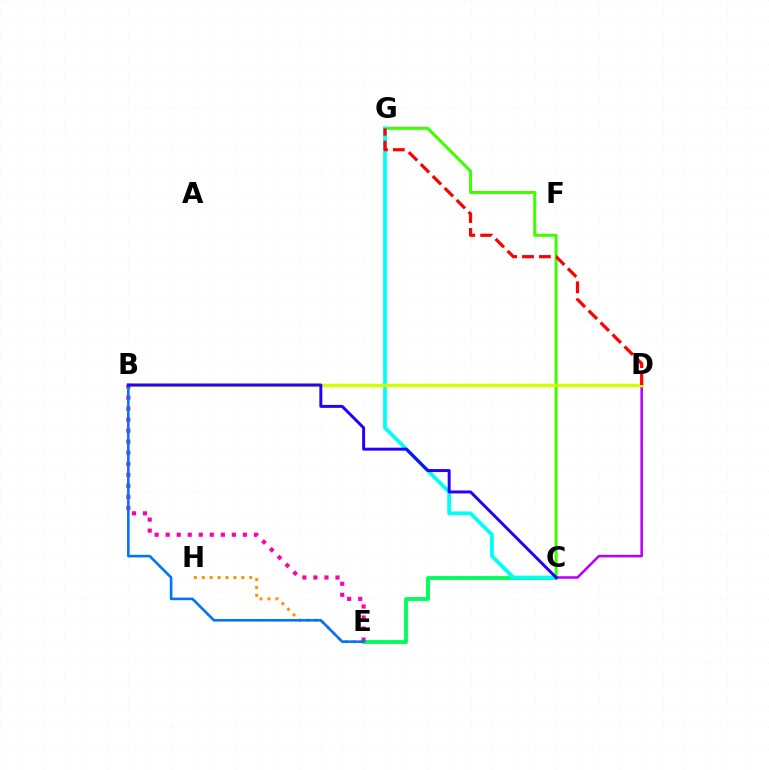{('C', 'E'): [{'color': '#00ff5c', 'line_style': 'solid', 'thickness': 2.78}], ('C', 'G'): [{'color': '#3dff00', 'line_style': 'solid', 'thickness': 2.19}, {'color': '#00fff6', 'line_style': 'solid', 'thickness': 2.72}], ('E', 'H'): [{'color': '#ff9400', 'line_style': 'dotted', 'thickness': 2.15}], ('C', 'D'): [{'color': '#b900ff', 'line_style': 'solid', 'thickness': 1.84}], ('B', 'D'): [{'color': '#d1ff00', 'line_style': 'solid', 'thickness': 2.48}], ('B', 'E'): [{'color': '#ff00ac', 'line_style': 'dotted', 'thickness': 3.0}, {'color': '#0074ff', 'line_style': 'solid', 'thickness': 1.87}], ('B', 'C'): [{'color': '#2500ff', 'line_style': 'solid', 'thickness': 2.14}], ('D', 'G'): [{'color': '#ff0000', 'line_style': 'dashed', 'thickness': 2.3}]}